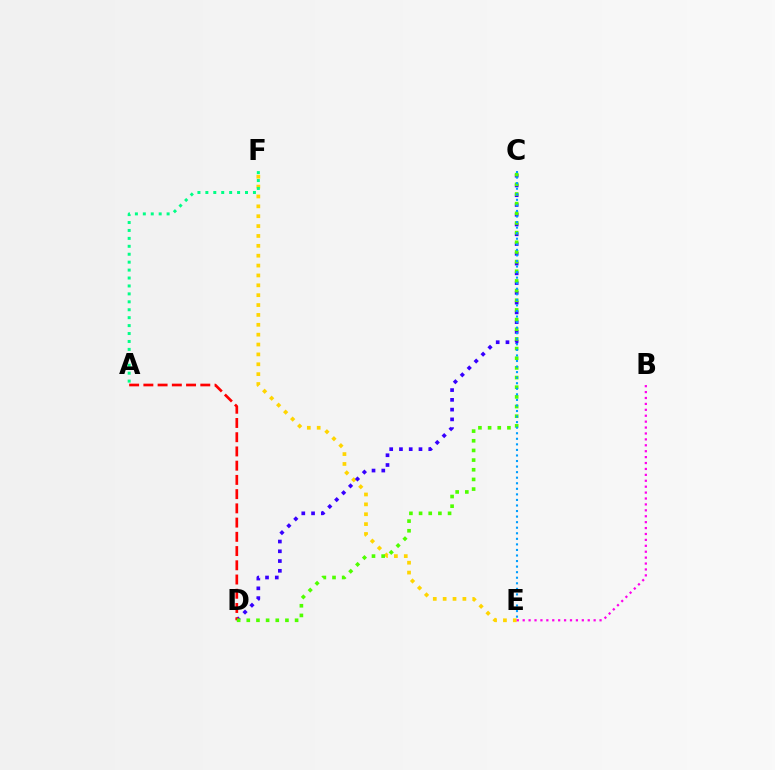{('E', 'F'): [{'color': '#ffd500', 'line_style': 'dotted', 'thickness': 2.68}], ('C', 'D'): [{'color': '#3700ff', 'line_style': 'dotted', 'thickness': 2.65}, {'color': '#4fff00', 'line_style': 'dotted', 'thickness': 2.62}], ('B', 'E'): [{'color': '#ff00ed', 'line_style': 'dotted', 'thickness': 1.61}], ('A', 'D'): [{'color': '#ff0000', 'line_style': 'dashed', 'thickness': 1.93}], ('A', 'F'): [{'color': '#00ff86', 'line_style': 'dotted', 'thickness': 2.15}], ('C', 'E'): [{'color': '#009eff', 'line_style': 'dotted', 'thickness': 1.51}]}